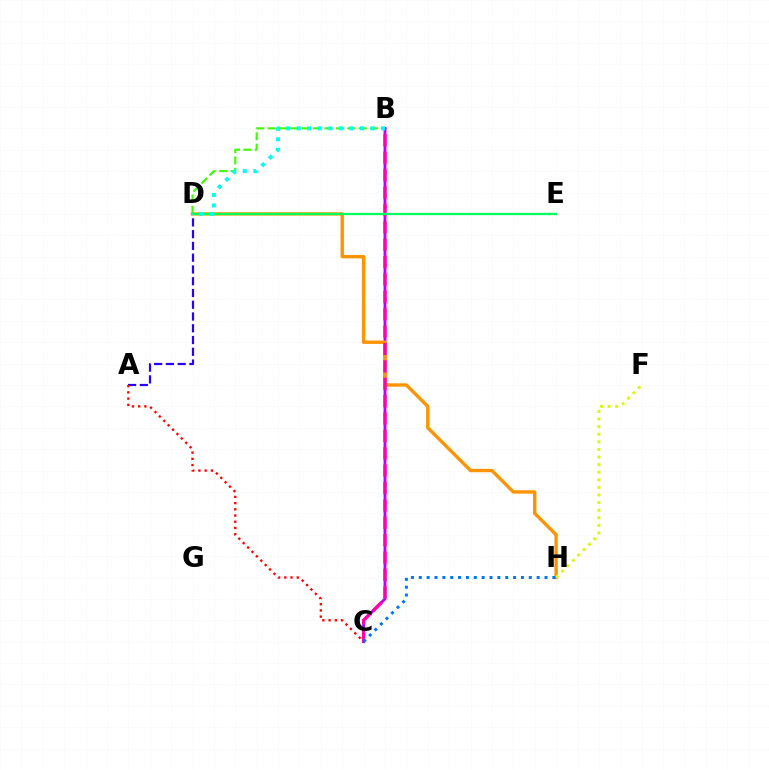{('B', 'C'): [{'color': '#b900ff', 'line_style': 'solid', 'thickness': 2.09}, {'color': '#ff00ac', 'line_style': 'dashed', 'thickness': 2.36}], ('D', 'H'): [{'color': '#ff9400', 'line_style': 'solid', 'thickness': 2.44}], ('B', 'D'): [{'color': '#3dff00', 'line_style': 'dashed', 'thickness': 1.55}, {'color': '#00fff6', 'line_style': 'dotted', 'thickness': 2.86}], ('A', 'D'): [{'color': '#2500ff', 'line_style': 'dashed', 'thickness': 1.6}], ('D', 'E'): [{'color': '#00ff5c', 'line_style': 'solid', 'thickness': 1.65}], ('F', 'H'): [{'color': '#d1ff00', 'line_style': 'dotted', 'thickness': 2.06}], ('A', 'C'): [{'color': '#ff0000', 'line_style': 'dotted', 'thickness': 1.69}], ('C', 'H'): [{'color': '#0074ff', 'line_style': 'dotted', 'thickness': 2.13}]}